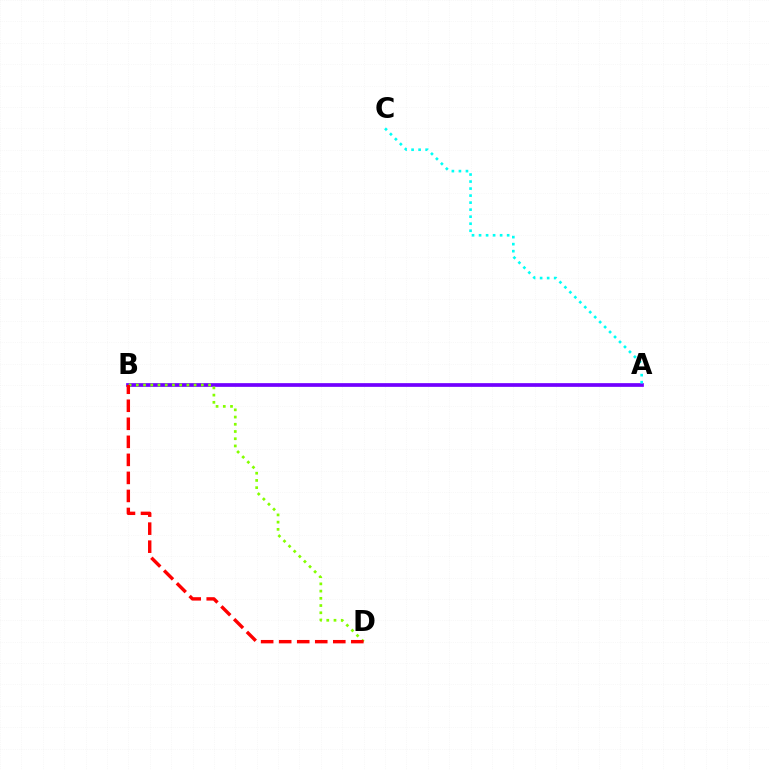{('A', 'B'): [{'color': '#7200ff', 'line_style': 'solid', 'thickness': 2.66}], ('B', 'D'): [{'color': '#84ff00', 'line_style': 'dotted', 'thickness': 1.96}, {'color': '#ff0000', 'line_style': 'dashed', 'thickness': 2.45}], ('A', 'C'): [{'color': '#00fff6', 'line_style': 'dotted', 'thickness': 1.91}]}